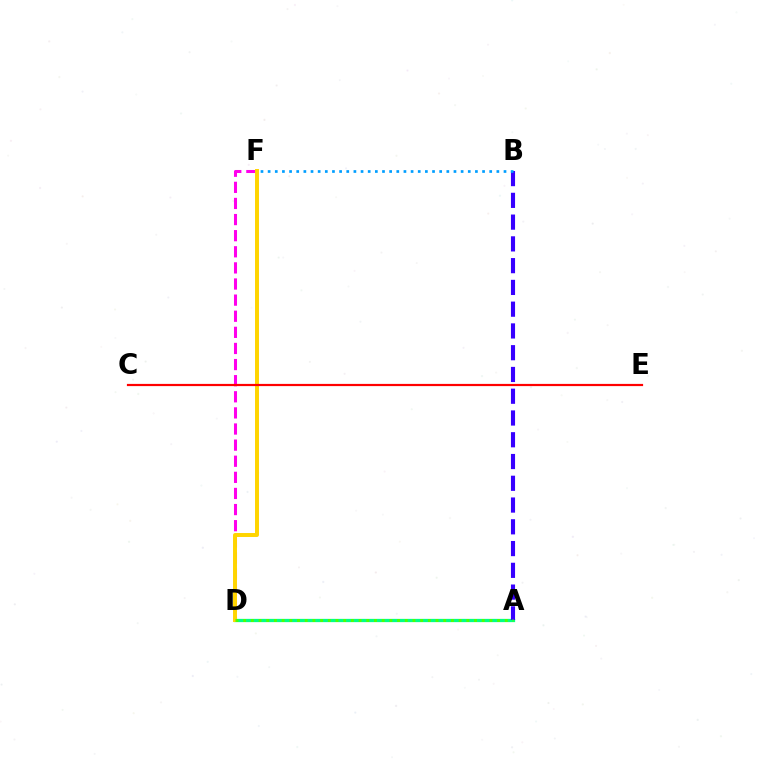{('A', 'D'): [{'color': '#00ff86', 'line_style': 'solid', 'thickness': 2.35}, {'color': '#4fff00', 'line_style': 'dotted', 'thickness': 2.09}], ('A', 'B'): [{'color': '#3700ff', 'line_style': 'dashed', 'thickness': 2.96}], ('B', 'F'): [{'color': '#009eff', 'line_style': 'dotted', 'thickness': 1.94}], ('D', 'F'): [{'color': '#ff00ed', 'line_style': 'dashed', 'thickness': 2.19}, {'color': '#ffd500', 'line_style': 'solid', 'thickness': 2.85}], ('C', 'E'): [{'color': '#ff0000', 'line_style': 'solid', 'thickness': 1.58}]}